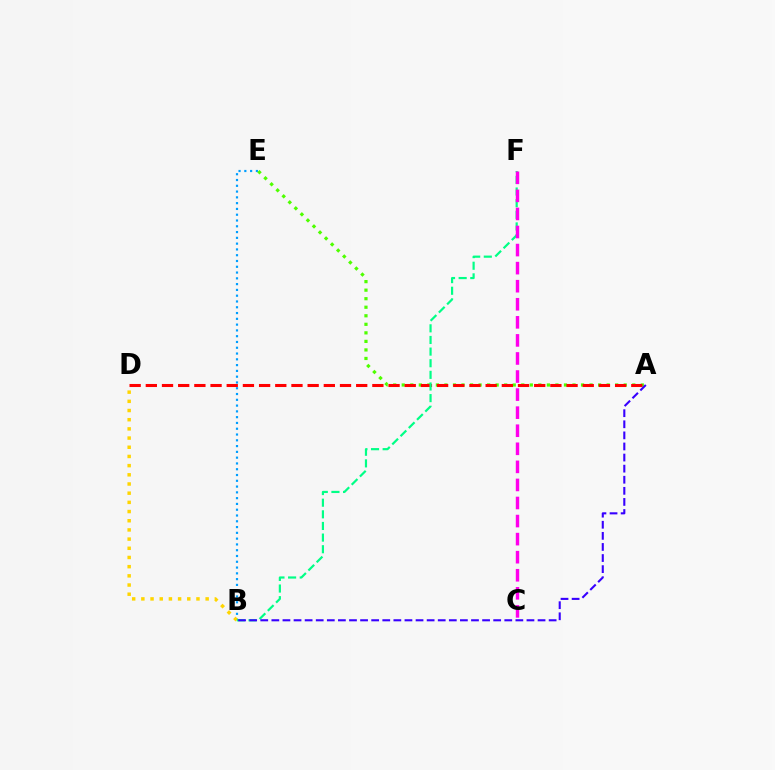{('B', 'E'): [{'color': '#009eff', 'line_style': 'dotted', 'thickness': 1.57}], ('A', 'E'): [{'color': '#4fff00', 'line_style': 'dotted', 'thickness': 2.32}], ('A', 'D'): [{'color': '#ff0000', 'line_style': 'dashed', 'thickness': 2.2}], ('B', 'D'): [{'color': '#ffd500', 'line_style': 'dotted', 'thickness': 2.5}], ('B', 'F'): [{'color': '#00ff86', 'line_style': 'dashed', 'thickness': 1.58}], ('C', 'F'): [{'color': '#ff00ed', 'line_style': 'dashed', 'thickness': 2.45}], ('A', 'B'): [{'color': '#3700ff', 'line_style': 'dashed', 'thickness': 1.51}]}